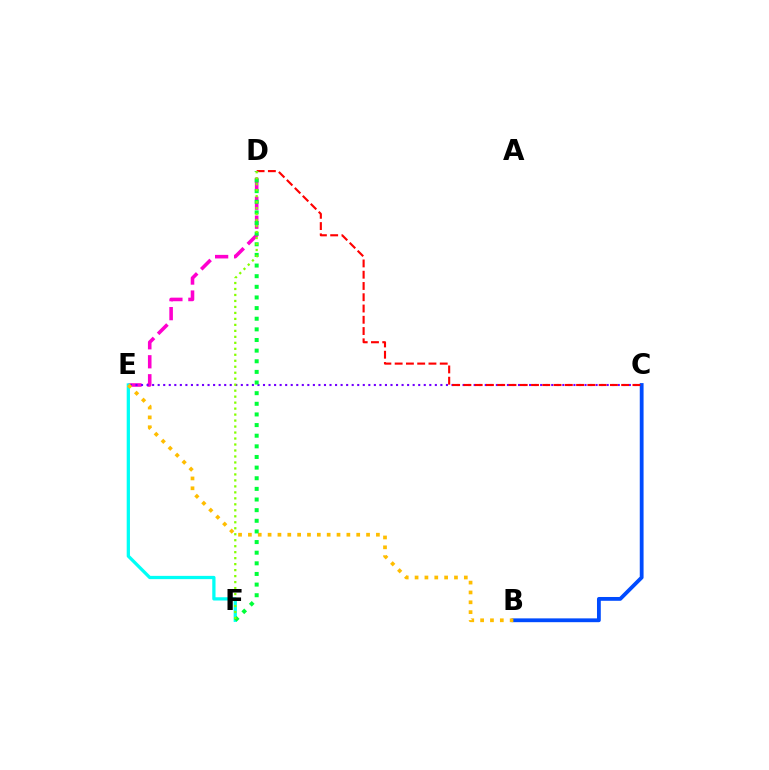{('D', 'E'): [{'color': '#ff00cf', 'line_style': 'dashed', 'thickness': 2.58}], ('C', 'E'): [{'color': '#7200ff', 'line_style': 'dotted', 'thickness': 1.51}], ('B', 'C'): [{'color': '#004bff', 'line_style': 'solid', 'thickness': 2.74}], ('E', 'F'): [{'color': '#00fff6', 'line_style': 'solid', 'thickness': 2.35}], ('B', 'E'): [{'color': '#ffbd00', 'line_style': 'dotted', 'thickness': 2.68}], ('C', 'D'): [{'color': '#ff0000', 'line_style': 'dashed', 'thickness': 1.53}], ('D', 'F'): [{'color': '#00ff39', 'line_style': 'dotted', 'thickness': 2.89}, {'color': '#84ff00', 'line_style': 'dotted', 'thickness': 1.63}]}